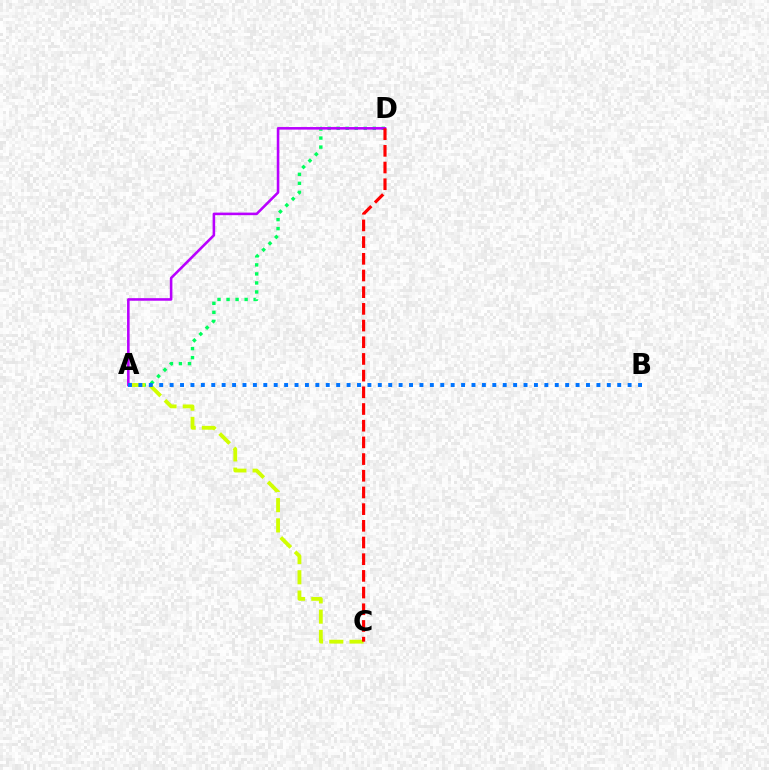{('A', 'D'): [{'color': '#00ff5c', 'line_style': 'dotted', 'thickness': 2.45}, {'color': '#b900ff', 'line_style': 'solid', 'thickness': 1.86}], ('A', 'C'): [{'color': '#d1ff00', 'line_style': 'dashed', 'thickness': 2.75}], ('A', 'B'): [{'color': '#0074ff', 'line_style': 'dotted', 'thickness': 2.83}], ('C', 'D'): [{'color': '#ff0000', 'line_style': 'dashed', 'thickness': 2.27}]}